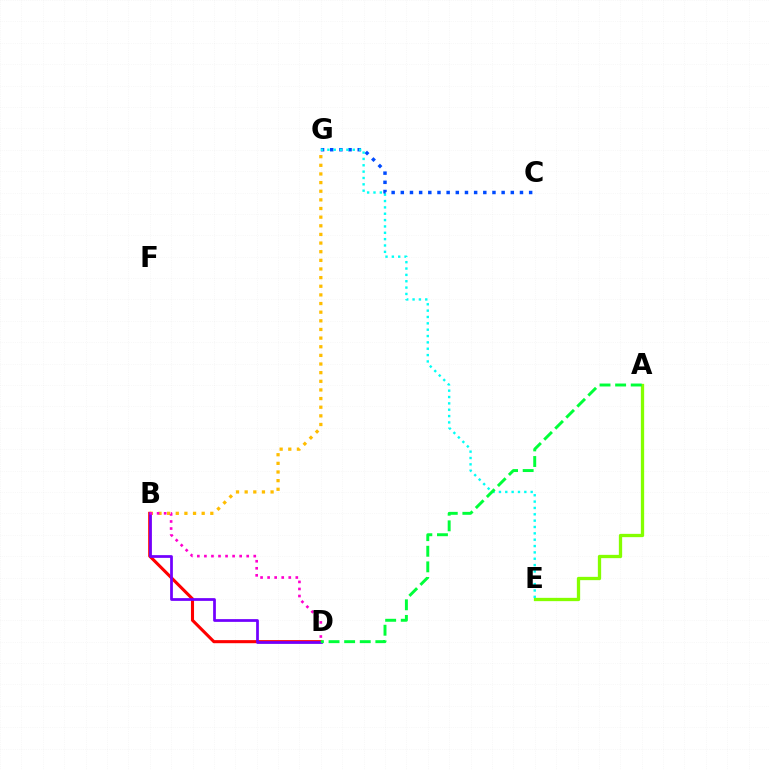{('A', 'E'): [{'color': '#84ff00', 'line_style': 'solid', 'thickness': 2.38}], ('B', 'D'): [{'color': '#ff0000', 'line_style': 'solid', 'thickness': 2.22}, {'color': '#7200ff', 'line_style': 'solid', 'thickness': 1.98}, {'color': '#ff00cf', 'line_style': 'dotted', 'thickness': 1.92}], ('B', 'G'): [{'color': '#ffbd00', 'line_style': 'dotted', 'thickness': 2.35}], ('C', 'G'): [{'color': '#004bff', 'line_style': 'dotted', 'thickness': 2.49}], ('E', 'G'): [{'color': '#00fff6', 'line_style': 'dotted', 'thickness': 1.73}], ('A', 'D'): [{'color': '#00ff39', 'line_style': 'dashed', 'thickness': 2.12}]}